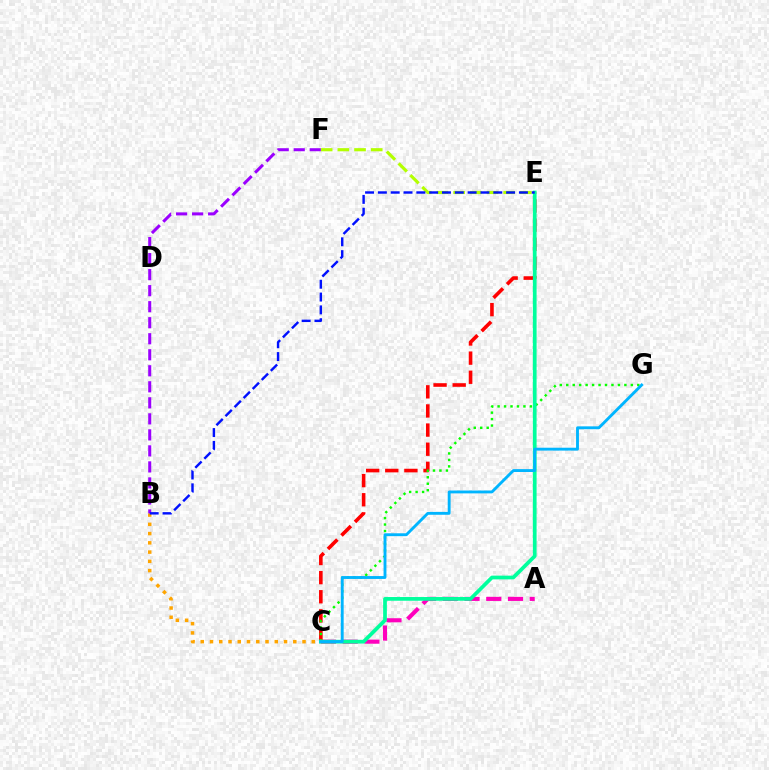{('A', 'C'): [{'color': '#ff00bd', 'line_style': 'dashed', 'thickness': 2.95}], ('C', 'E'): [{'color': '#ff0000', 'line_style': 'dashed', 'thickness': 2.6}, {'color': '#00ff9d', 'line_style': 'solid', 'thickness': 2.68}], ('C', 'G'): [{'color': '#08ff00', 'line_style': 'dotted', 'thickness': 1.75}, {'color': '#00b5ff', 'line_style': 'solid', 'thickness': 2.07}], ('E', 'F'): [{'color': '#b3ff00', 'line_style': 'dashed', 'thickness': 2.27}], ('B', 'C'): [{'color': '#ffa500', 'line_style': 'dotted', 'thickness': 2.51}], ('B', 'F'): [{'color': '#9b00ff', 'line_style': 'dashed', 'thickness': 2.18}], ('B', 'E'): [{'color': '#0010ff', 'line_style': 'dashed', 'thickness': 1.74}]}